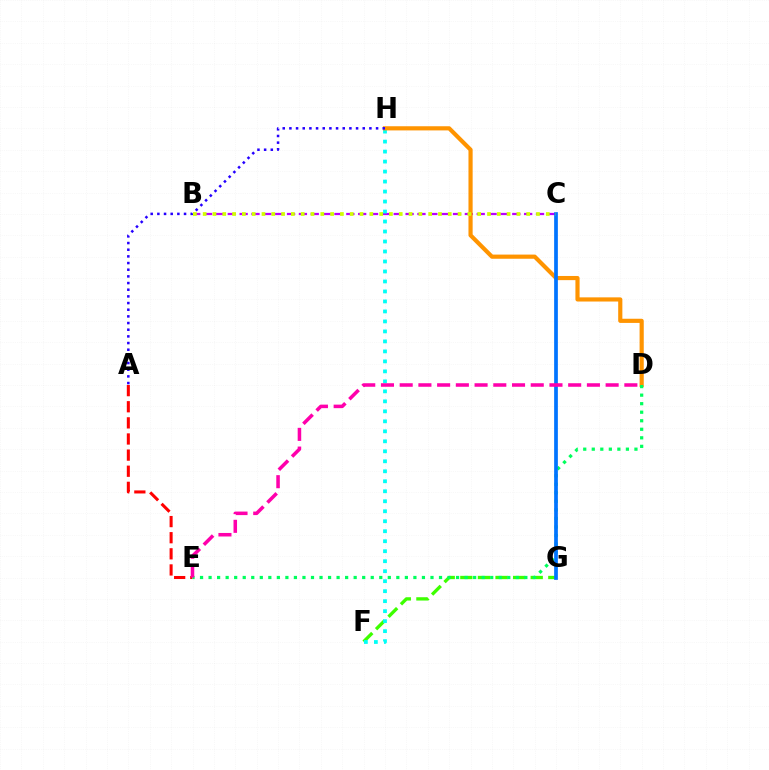{('B', 'C'): [{'color': '#b900ff', 'line_style': 'dashed', 'thickness': 1.61}, {'color': '#d1ff00', 'line_style': 'dotted', 'thickness': 2.66}], ('F', 'G'): [{'color': '#3dff00', 'line_style': 'dashed', 'thickness': 2.39}], ('A', 'E'): [{'color': '#ff0000', 'line_style': 'dashed', 'thickness': 2.19}], ('F', 'H'): [{'color': '#00fff6', 'line_style': 'dotted', 'thickness': 2.71}], ('D', 'H'): [{'color': '#ff9400', 'line_style': 'solid', 'thickness': 3.0}], ('D', 'E'): [{'color': '#00ff5c', 'line_style': 'dotted', 'thickness': 2.32}, {'color': '#ff00ac', 'line_style': 'dashed', 'thickness': 2.54}], ('C', 'G'): [{'color': '#0074ff', 'line_style': 'solid', 'thickness': 2.68}], ('A', 'H'): [{'color': '#2500ff', 'line_style': 'dotted', 'thickness': 1.81}]}